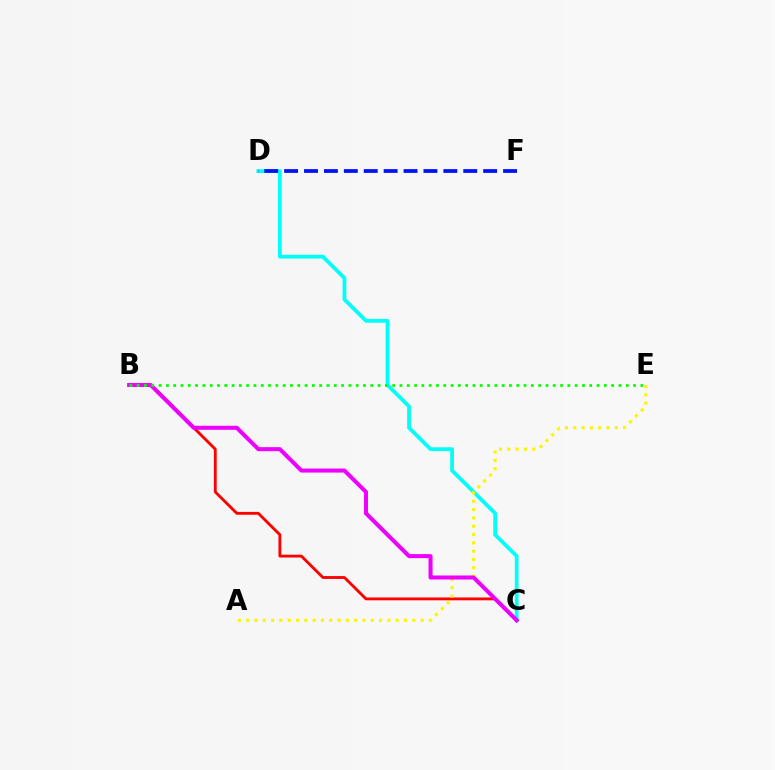{('C', 'D'): [{'color': '#00fff6', 'line_style': 'solid', 'thickness': 2.71}], ('B', 'C'): [{'color': '#ff0000', 'line_style': 'solid', 'thickness': 2.04}, {'color': '#ee00ff', 'line_style': 'solid', 'thickness': 2.9}], ('A', 'E'): [{'color': '#fcf500', 'line_style': 'dotted', 'thickness': 2.26}], ('D', 'F'): [{'color': '#0010ff', 'line_style': 'dashed', 'thickness': 2.7}], ('B', 'E'): [{'color': '#08ff00', 'line_style': 'dotted', 'thickness': 1.98}]}